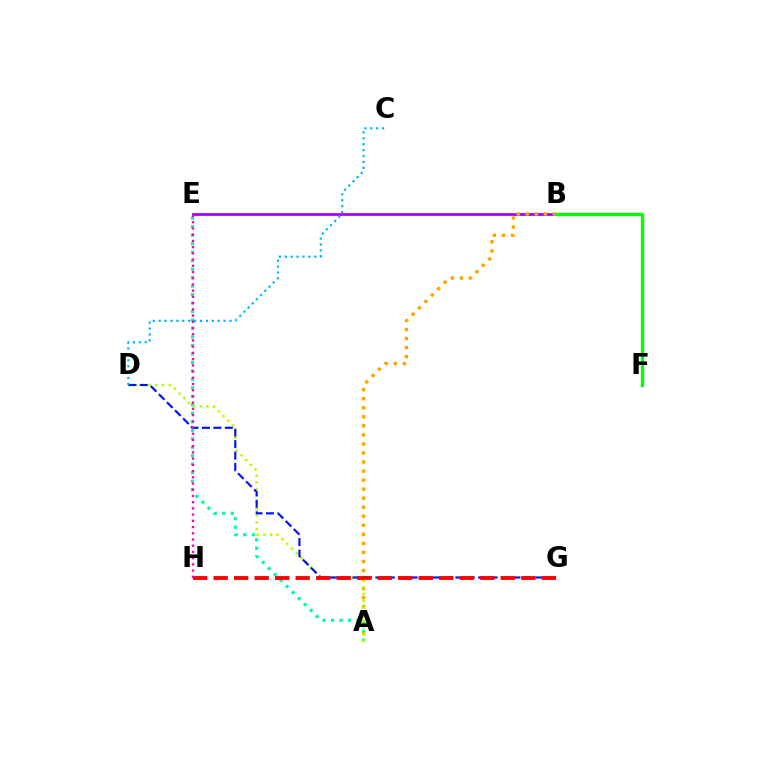{('A', 'E'): [{'color': '#00ff9d', 'line_style': 'dotted', 'thickness': 2.3}], ('B', 'E'): [{'color': '#9b00ff', 'line_style': 'solid', 'thickness': 1.94}], ('A', 'B'): [{'color': '#ffa500', 'line_style': 'dotted', 'thickness': 2.46}], ('A', 'D'): [{'color': '#b3ff00', 'line_style': 'dotted', 'thickness': 1.81}], ('D', 'G'): [{'color': '#0010ff', 'line_style': 'dashed', 'thickness': 1.55}], ('G', 'H'): [{'color': '#ff0000', 'line_style': 'dashed', 'thickness': 2.79}], ('E', 'H'): [{'color': '#ff00bd', 'line_style': 'dotted', 'thickness': 1.69}], ('B', 'F'): [{'color': '#08ff00', 'line_style': 'solid', 'thickness': 2.39}], ('C', 'D'): [{'color': '#00b5ff', 'line_style': 'dotted', 'thickness': 1.6}]}